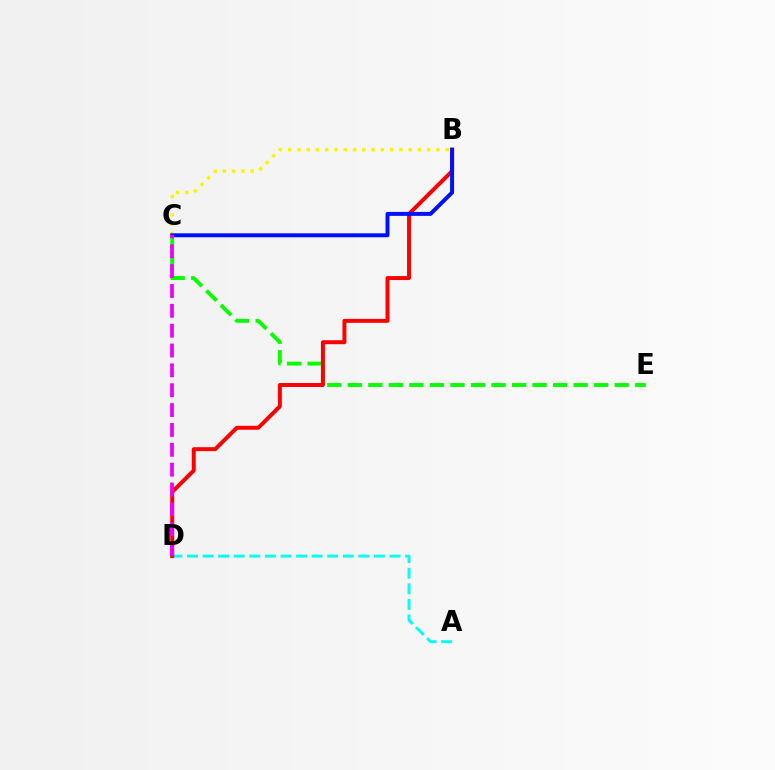{('A', 'D'): [{'color': '#00fff6', 'line_style': 'dashed', 'thickness': 2.12}], ('C', 'E'): [{'color': '#08ff00', 'line_style': 'dashed', 'thickness': 2.79}], ('B', 'D'): [{'color': '#ff0000', 'line_style': 'solid', 'thickness': 2.86}], ('B', 'C'): [{'color': '#fcf500', 'line_style': 'dotted', 'thickness': 2.52}, {'color': '#0010ff', 'line_style': 'solid', 'thickness': 2.86}], ('C', 'D'): [{'color': '#ee00ff', 'line_style': 'dashed', 'thickness': 2.7}]}